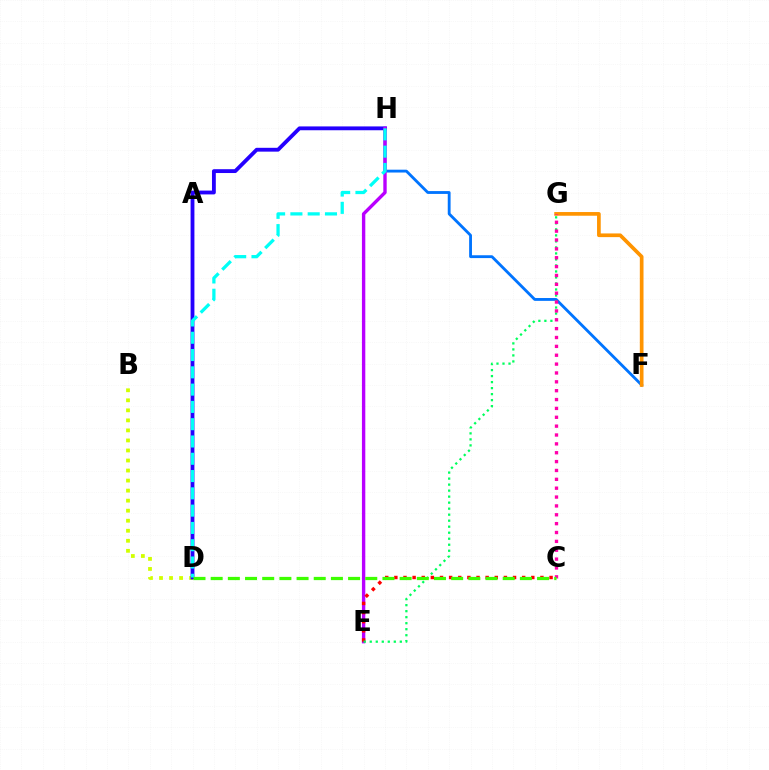{('F', 'H'): [{'color': '#0074ff', 'line_style': 'solid', 'thickness': 2.04}], ('B', 'D'): [{'color': '#d1ff00', 'line_style': 'dotted', 'thickness': 2.73}], ('D', 'H'): [{'color': '#2500ff', 'line_style': 'solid', 'thickness': 2.76}, {'color': '#00fff6', 'line_style': 'dashed', 'thickness': 2.35}], ('F', 'G'): [{'color': '#ff9400', 'line_style': 'solid', 'thickness': 2.66}], ('E', 'H'): [{'color': '#b900ff', 'line_style': 'solid', 'thickness': 2.43}], ('C', 'E'): [{'color': '#ff0000', 'line_style': 'dotted', 'thickness': 2.48}], ('E', 'G'): [{'color': '#00ff5c', 'line_style': 'dotted', 'thickness': 1.63}], ('C', 'G'): [{'color': '#ff00ac', 'line_style': 'dotted', 'thickness': 2.41}], ('C', 'D'): [{'color': '#3dff00', 'line_style': 'dashed', 'thickness': 2.33}]}